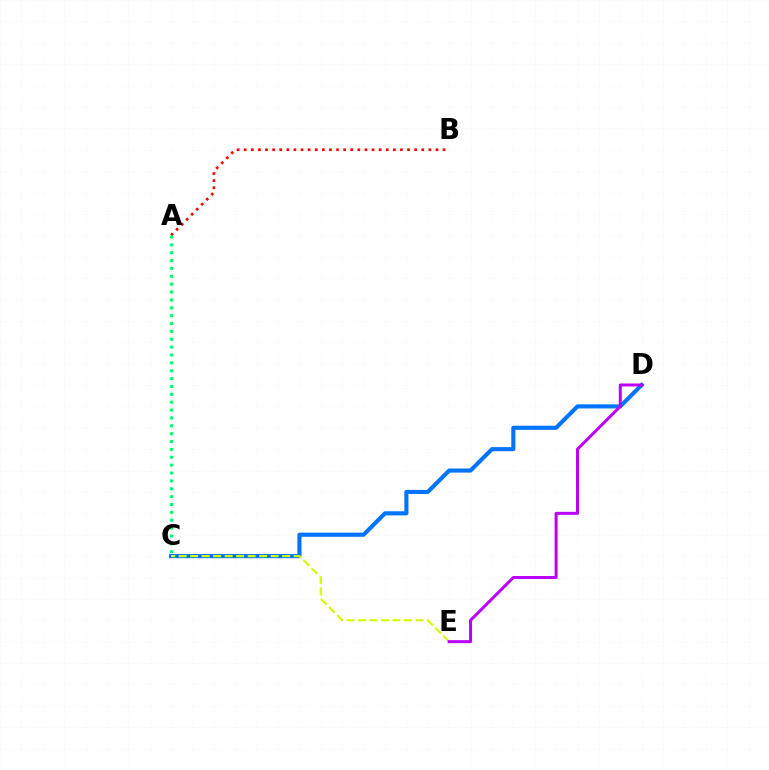{('C', 'D'): [{'color': '#0074ff', 'line_style': 'solid', 'thickness': 2.96}], ('A', 'B'): [{'color': '#ff0000', 'line_style': 'dotted', 'thickness': 1.93}], ('C', 'E'): [{'color': '#d1ff00', 'line_style': 'dashed', 'thickness': 1.56}], ('D', 'E'): [{'color': '#b900ff', 'line_style': 'solid', 'thickness': 2.16}], ('A', 'C'): [{'color': '#00ff5c', 'line_style': 'dotted', 'thickness': 2.14}]}